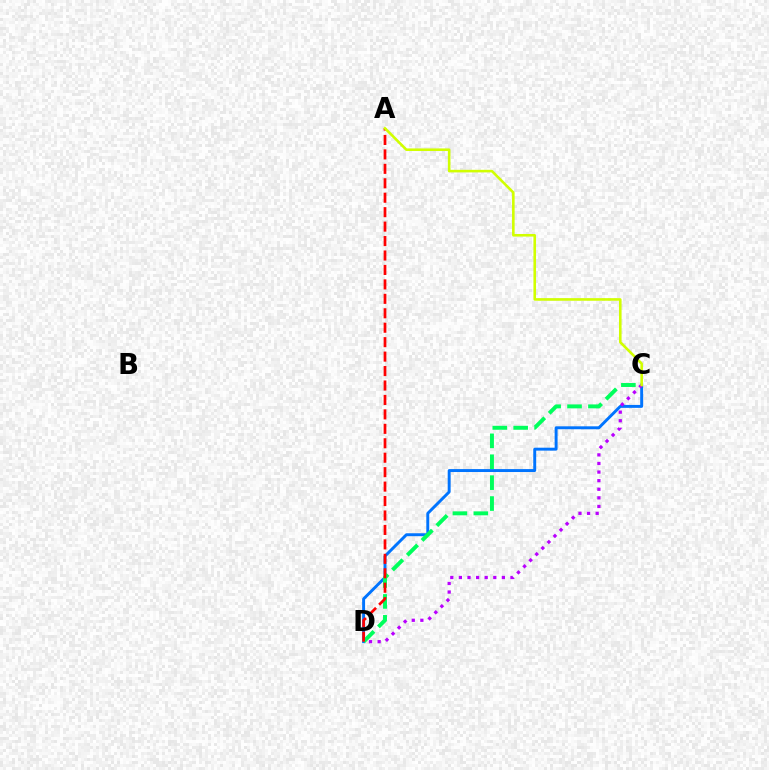{('C', 'D'): [{'color': '#0074ff', 'line_style': 'solid', 'thickness': 2.11}, {'color': '#b900ff', 'line_style': 'dotted', 'thickness': 2.34}, {'color': '#00ff5c', 'line_style': 'dashed', 'thickness': 2.84}], ('A', 'D'): [{'color': '#ff0000', 'line_style': 'dashed', 'thickness': 1.96}], ('A', 'C'): [{'color': '#d1ff00', 'line_style': 'solid', 'thickness': 1.87}]}